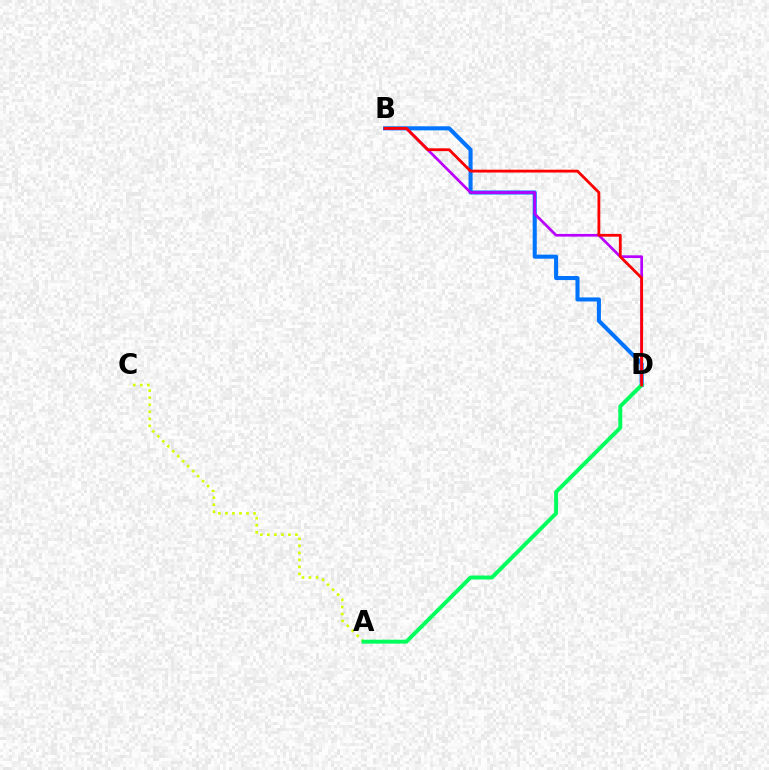{('B', 'D'): [{'color': '#0074ff', 'line_style': 'solid', 'thickness': 2.93}, {'color': '#b900ff', 'line_style': 'solid', 'thickness': 1.94}, {'color': '#ff0000', 'line_style': 'solid', 'thickness': 2.02}], ('A', 'C'): [{'color': '#d1ff00', 'line_style': 'dotted', 'thickness': 1.91}], ('A', 'D'): [{'color': '#00ff5c', 'line_style': 'solid', 'thickness': 2.84}]}